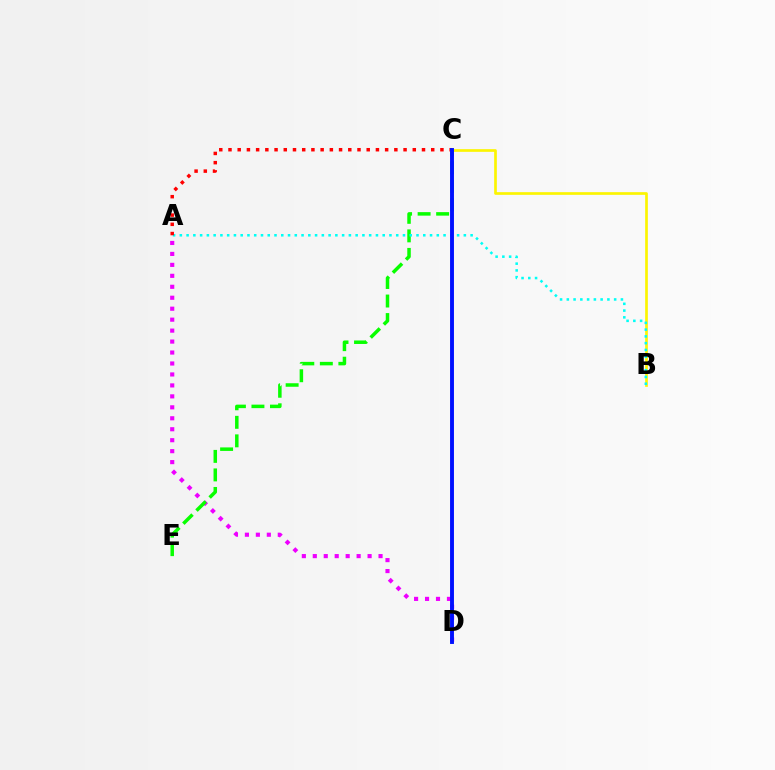{('A', 'D'): [{'color': '#ee00ff', 'line_style': 'dotted', 'thickness': 2.98}], ('B', 'C'): [{'color': '#fcf500', 'line_style': 'solid', 'thickness': 1.93}], ('C', 'E'): [{'color': '#08ff00', 'line_style': 'dashed', 'thickness': 2.52}], ('A', 'B'): [{'color': '#00fff6', 'line_style': 'dotted', 'thickness': 1.84}], ('A', 'C'): [{'color': '#ff0000', 'line_style': 'dotted', 'thickness': 2.5}], ('C', 'D'): [{'color': '#0010ff', 'line_style': 'solid', 'thickness': 2.81}]}